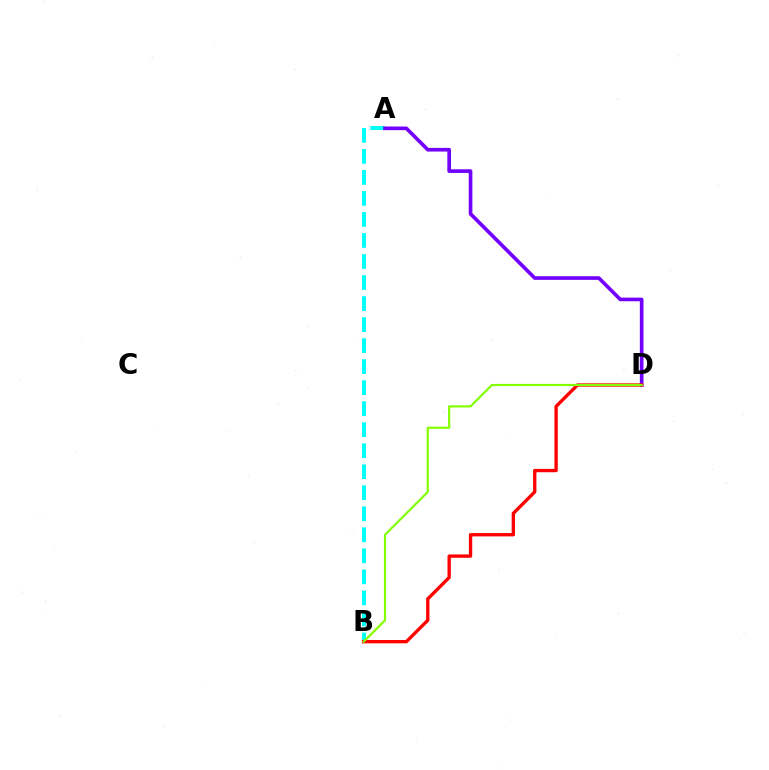{('A', 'B'): [{'color': '#00fff6', 'line_style': 'dashed', 'thickness': 2.86}], ('A', 'D'): [{'color': '#7200ff', 'line_style': 'solid', 'thickness': 2.63}], ('B', 'D'): [{'color': '#ff0000', 'line_style': 'solid', 'thickness': 2.4}, {'color': '#84ff00', 'line_style': 'solid', 'thickness': 1.58}]}